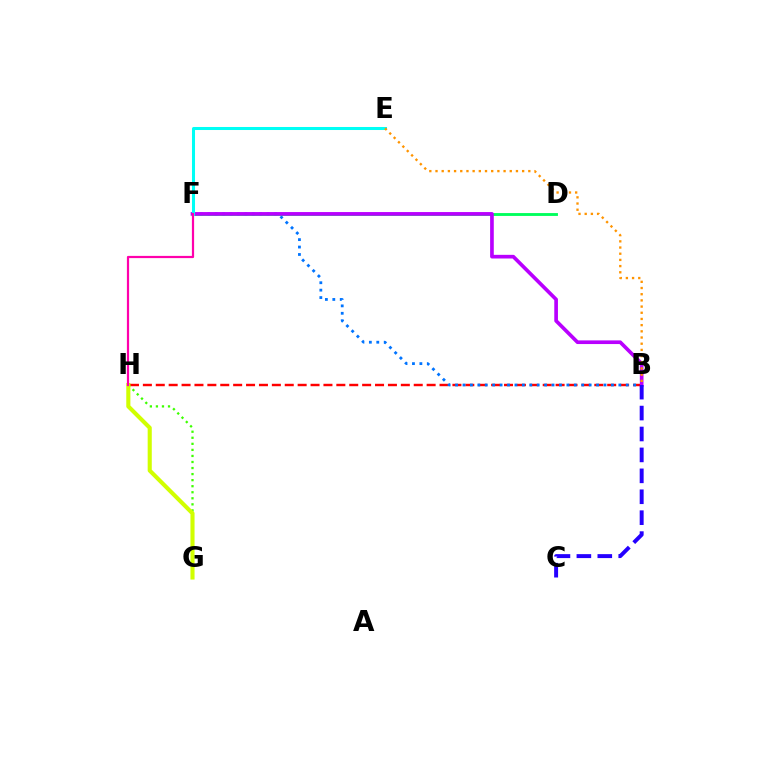{('B', 'H'): [{'color': '#ff0000', 'line_style': 'dashed', 'thickness': 1.75}], ('D', 'F'): [{'color': '#00ff5c', 'line_style': 'solid', 'thickness': 2.06}], ('B', 'F'): [{'color': '#0074ff', 'line_style': 'dotted', 'thickness': 2.02}, {'color': '#b900ff', 'line_style': 'solid', 'thickness': 2.64}], ('G', 'H'): [{'color': '#3dff00', 'line_style': 'dotted', 'thickness': 1.64}, {'color': '#d1ff00', 'line_style': 'solid', 'thickness': 2.95}], ('B', 'C'): [{'color': '#2500ff', 'line_style': 'dashed', 'thickness': 2.84}], ('E', 'F'): [{'color': '#00fff6', 'line_style': 'solid', 'thickness': 2.18}], ('F', 'H'): [{'color': '#ff00ac', 'line_style': 'solid', 'thickness': 1.59}], ('B', 'E'): [{'color': '#ff9400', 'line_style': 'dotted', 'thickness': 1.68}]}